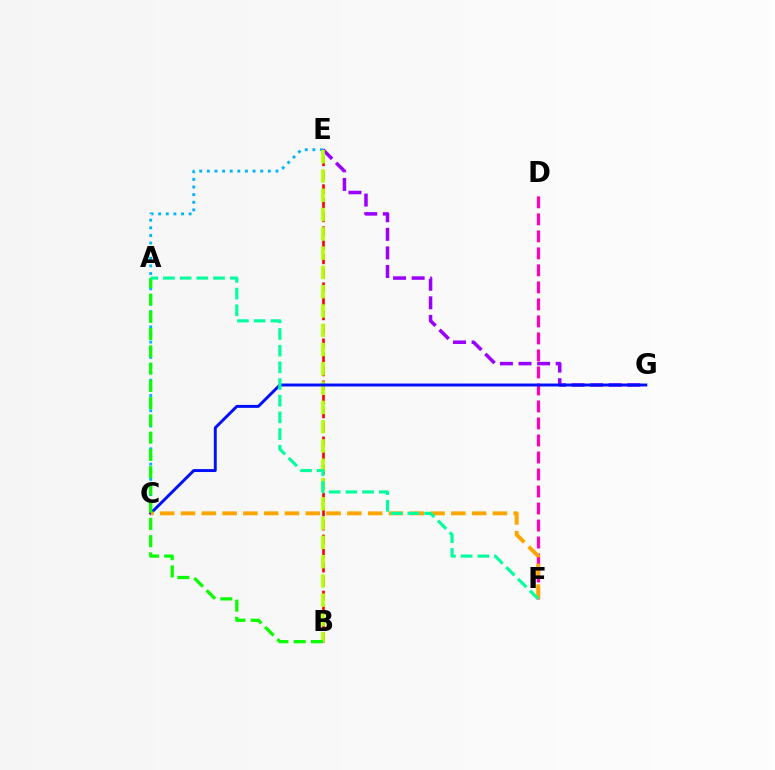{('C', 'E'): [{'color': '#00b5ff', 'line_style': 'dotted', 'thickness': 2.07}], ('D', 'F'): [{'color': '#ff00bd', 'line_style': 'dashed', 'thickness': 2.31}], ('E', 'G'): [{'color': '#9b00ff', 'line_style': 'dashed', 'thickness': 2.53}], ('B', 'E'): [{'color': '#ff0000', 'line_style': 'dashed', 'thickness': 1.9}, {'color': '#b3ff00', 'line_style': 'dashed', 'thickness': 2.62}], ('C', 'G'): [{'color': '#0010ff', 'line_style': 'solid', 'thickness': 2.11}], ('C', 'F'): [{'color': '#ffa500', 'line_style': 'dashed', 'thickness': 2.83}], ('A', 'B'): [{'color': '#08ff00', 'line_style': 'dashed', 'thickness': 2.34}], ('A', 'F'): [{'color': '#00ff9d', 'line_style': 'dashed', 'thickness': 2.27}]}